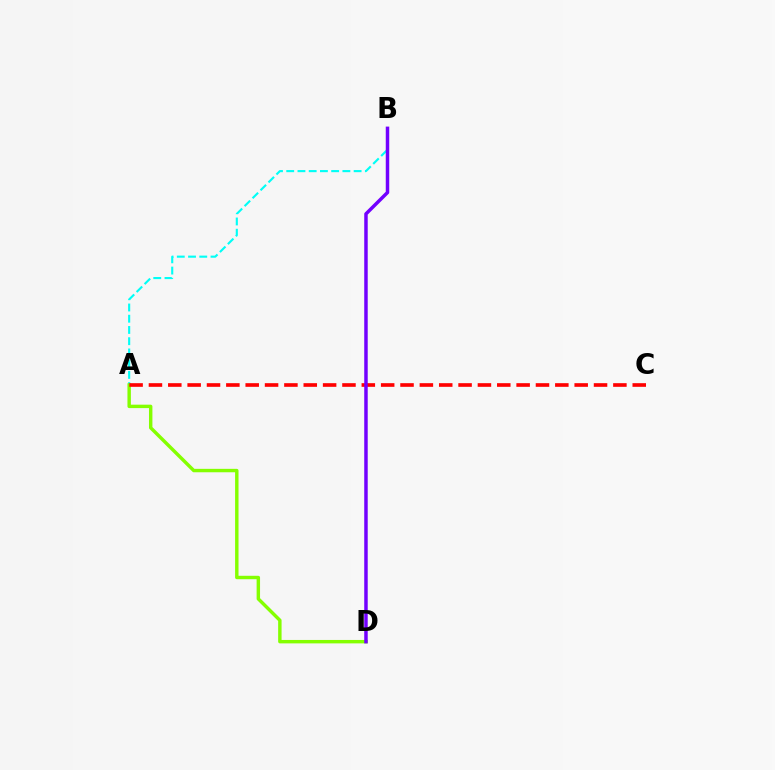{('A', 'B'): [{'color': '#00fff6', 'line_style': 'dashed', 'thickness': 1.53}], ('A', 'D'): [{'color': '#84ff00', 'line_style': 'solid', 'thickness': 2.46}], ('A', 'C'): [{'color': '#ff0000', 'line_style': 'dashed', 'thickness': 2.63}], ('B', 'D'): [{'color': '#7200ff', 'line_style': 'solid', 'thickness': 2.5}]}